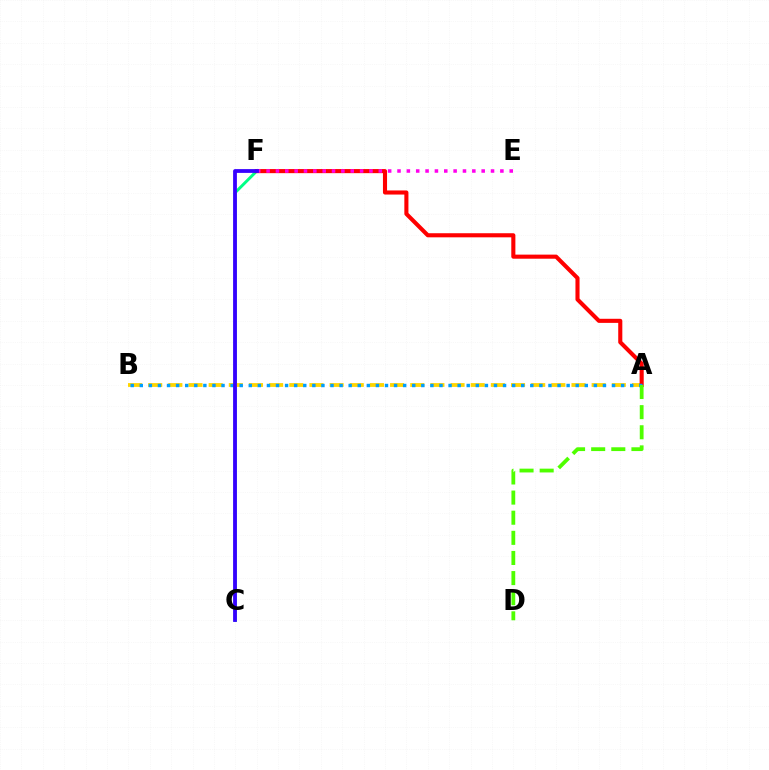{('C', 'F'): [{'color': '#00ff86', 'line_style': 'solid', 'thickness': 2.11}, {'color': '#3700ff', 'line_style': 'solid', 'thickness': 2.73}], ('A', 'B'): [{'color': '#ffd500', 'line_style': 'dashed', 'thickness': 2.74}, {'color': '#009eff', 'line_style': 'dotted', 'thickness': 2.47}], ('A', 'F'): [{'color': '#ff0000', 'line_style': 'solid', 'thickness': 2.95}], ('E', 'F'): [{'color': '#ff00ed', 'line_style': 'dotted', 'thickness': 2.54}], ('A', 'D'): [{'color': '#4fff00', 'line_style': 'dashed', 'thickness': 2.73}]}